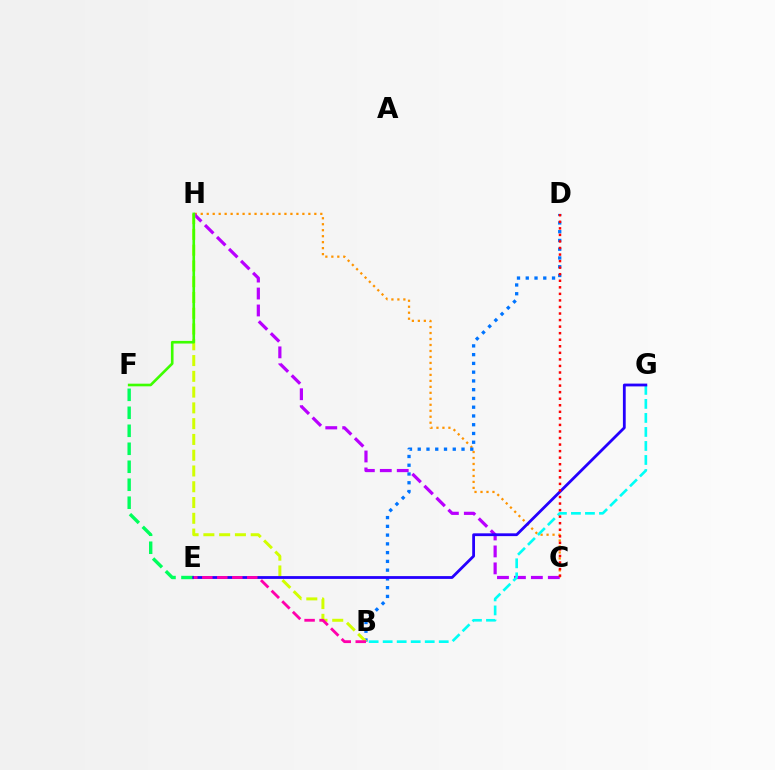{('C', 'H'): [{'color': '#ff9400', 'line_style': 'dotted', 'thickness': 1.62}, {'color': '#b900ff', 'line_style': 'dashed', 'thickness': 2.3}], ('B', 'D'): [{'color': '#0074ff', 'line_style': 'dotted', 'thickness': 2.38}], ('B', 'G'): [{'color': '#00fff6', 'line_style': 'dashed', 'thickness': 1.9}], ('B', 'H'): [{'color': '#d1ff00', 'line_style': 'dashed', 'thickness': 2.14}], ('E', 'F'): [{'color': '#00ff5c', 'line_style': 'dashed', 'thickness': 2.44}], ('E', 'G'): [{'color': '#2500ff', 'line_style': 'solid', 'thickness': 2.01}], ('B', 'E'): [{'color': '#ff00ac', 'line_style': 'dashed', 'thickness': 2.04}], ('C', 'D'): [{'color': '#ff0000', 'line_style': 'dotted', 'thickness': 1.78}], ('F', 'H'): [{'color': '#3dff00', 'line_style': 'solid', 'thickness': 1.9}]}